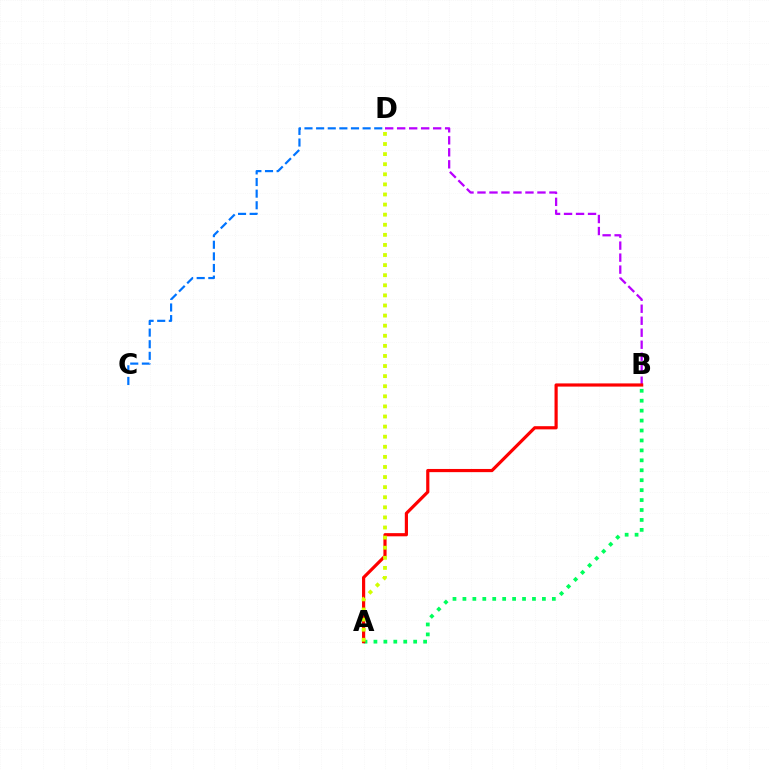{('B', 'D'): [{'color': '#b900ff', 'line_style': 'dashed', 'thickness': 1.63}], ('A', 'B'): [{'color': '#00ff5c', 'line_style': 'dotted', 'thickness': 2.7}, {'color': '#ff0000', 'line_style': 'solid', 'thickness': 2.29}], ('C', 'D'): [{'color': '#0074ff', 'line_style': 'dashed', 'thickness': 1.58}], ('A', 'D'): [{'color': '#d1ff00', 'line_style': 'dotted', 'thickness': 2.74}]}